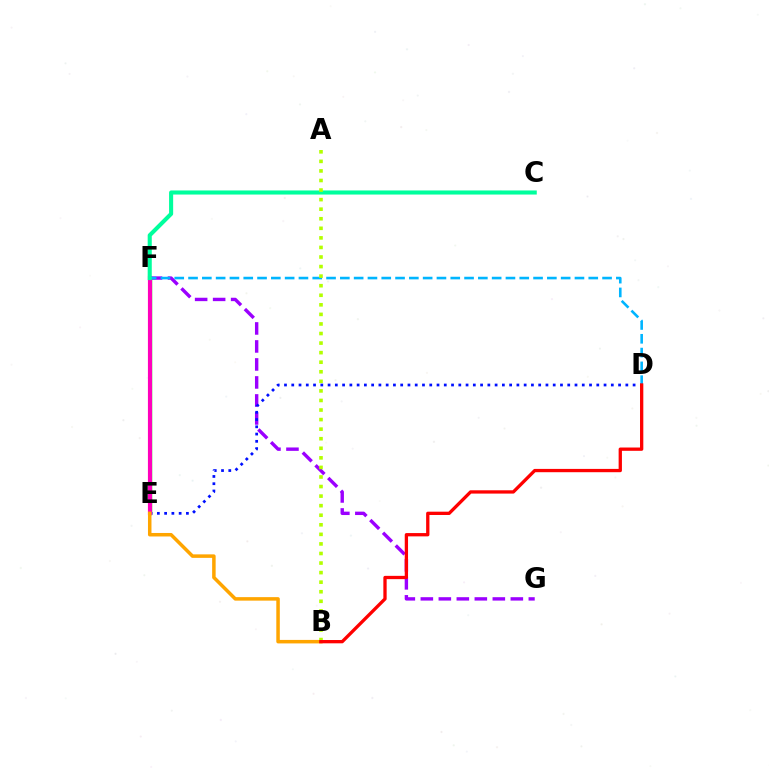{('E', 'F'): [{'color': '#08ff00', 'line_style': 'solid', 'thickness': 2.47}, {'color': '#ff00bd', 'line_style': 'solid', 'thickness': 2.99}], ('F', 'G'): [{'color': '#9b00ff', 'line_style': 'dashed', 'thickness': 2.45}], ('D', 'E'): [{'color': '#0010ff', 'line_style': 'dotted', 'thickness': 1.97}], ('B', 'E'): [{'color': '#ffa500', 'line_style': 'solid', 'thickness': 2.52}], ('D', 'F'): [{'color': '#00b5ff', 'line_style': 'dashed', 'thickness': 1.87}], ('C', 'F'): [{'color': '#00ff9d', 'line_style': 'solid', 'thickness': 2.94}], ('A', 'B'): [{'color': '#b3ff00', 'line_style': 'dotted', 'thickness': 2.6}], ('B', 'D'): [{'color': '#ff0000', 'line_style': 'solid', 'thickness': 2.38}]}